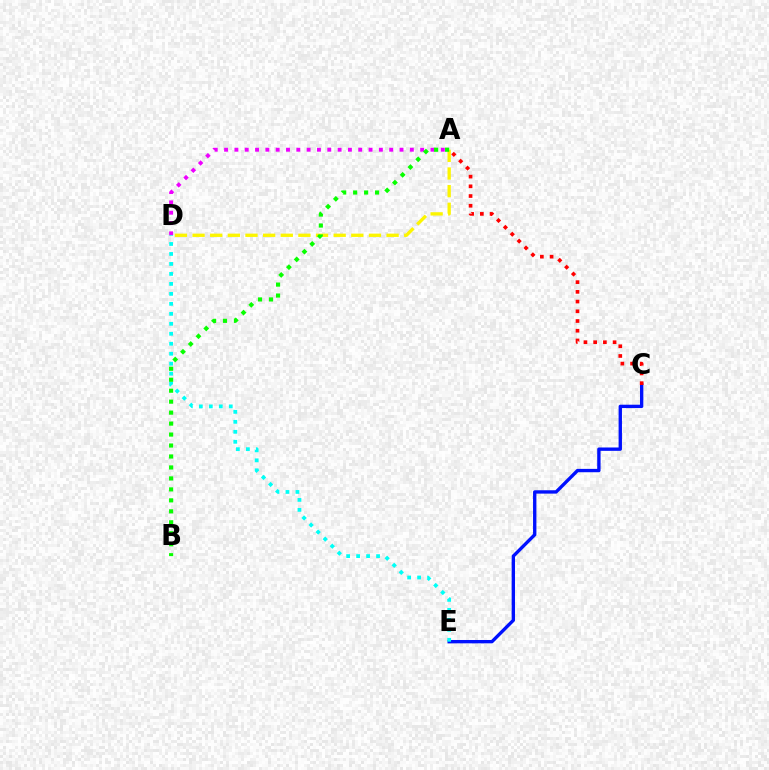{('C', 'E'): [{'color': '#0010ff', 'line_style': 'solid', 'thickness': 2.42}], ('A', 'C'): [{'color': '#ff0000', 'line_style': 'dotted', 'thickness': 2.64}], ('A', 'D'): [{'color': '#ee00ff', 'line_style': 'dotted', 'thickness': 2.8}, {'color': '#fcf500', 'line_style': 'dashed', 'thickness': 2.4}], ('D', 'E'): [{'color': '#00fff6', 'line_style': 'dotted', 'thickness': 2.71}], ('A', 'B'): [{'color': '#08ff00', 'line_style': 'dotted', 'thickness': 2.98}]}